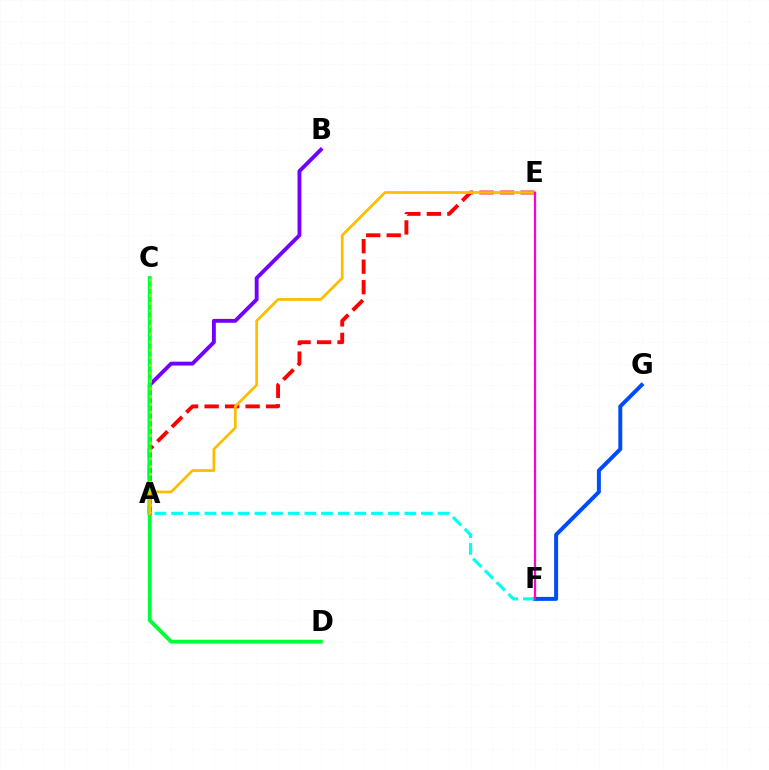{('A', 'B'): [{'color': '#7200ff', 'line_style': 'solid', 'thickness': 2.78}], ('F', 'G'): [{'color': '#004bff', 'line_style': 'solid', 'thickness': 2.85}], ('A', 'E'): [{'color': '#ff0000', 'line_style': 'dashed', 'thickness': 2.79}, {'color': '#ffbd00', 'line_style': 'solid', 'thickness': 1.98}], ('C', 'D'): [{'color': '#00ff39', 'line_style': 'solid', 'thickness': 2.79}], ('A', 'F'): [{'color': '#00fff6', 'line_style': 'dashed', 'thickness': 2.26}], ('A', 'C'): [{'color': '#84ff00', 'line_style': 'dotted', 'thickness': 2.11}], ('E', 'F'): [{'color': '#ff00cf', 'line_style': 'solid', 'thickness': 1.63}]}